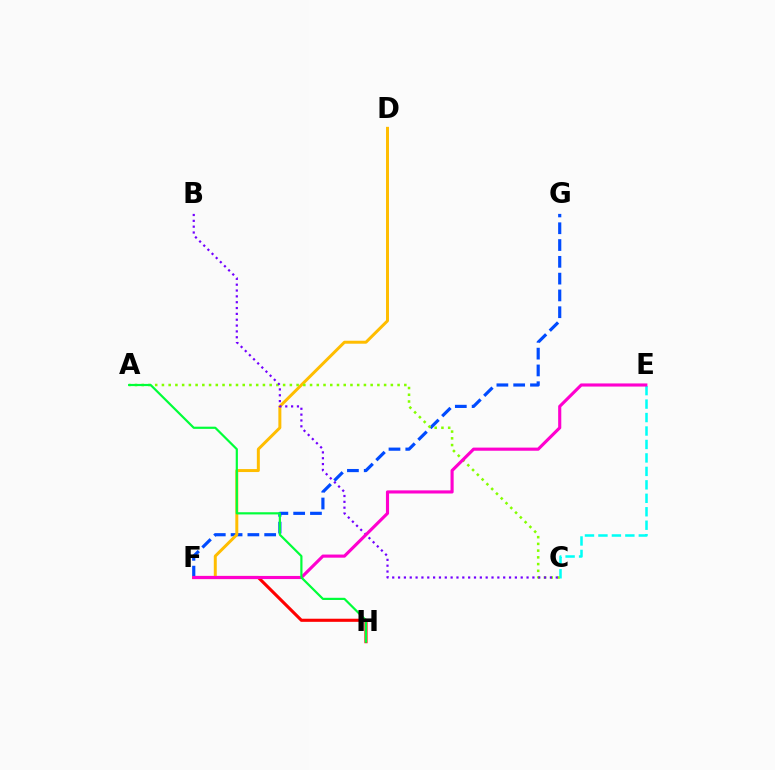{('F', 'H'): [{'color': '#ff0000', 'line_style': 'solid', 'thickness': 2.24}], ('F', 'G'): [{'color': '#004bff', 'line_style': 'dashed', 'thickness': 2.28}], ('D', 'F'): [{'color': '#ffbd00', 'line_style': 'solid', 'thickness': 2.14}], ('C', 'E'): [{'color': '#00fff6', 'line_style': 'dashed', 'thickness': 1.83}], ('A', 'C'): [{'color': '#84ff00', 'line_style': 'dotted', 'thickness': 1.83}], ('B', 'C'): [{'color': '#7200ff', 'line_style': 'dotted', 'thickness': 1.59}], ('E', 'F'): [{'color': '#ff00cf', 'line_style': 'solid', 'thickness': 2.25}], ('A', 'H'): [{'color': '#00ff39', 'line_style': 'solid', 'thickness': 1.58}]}